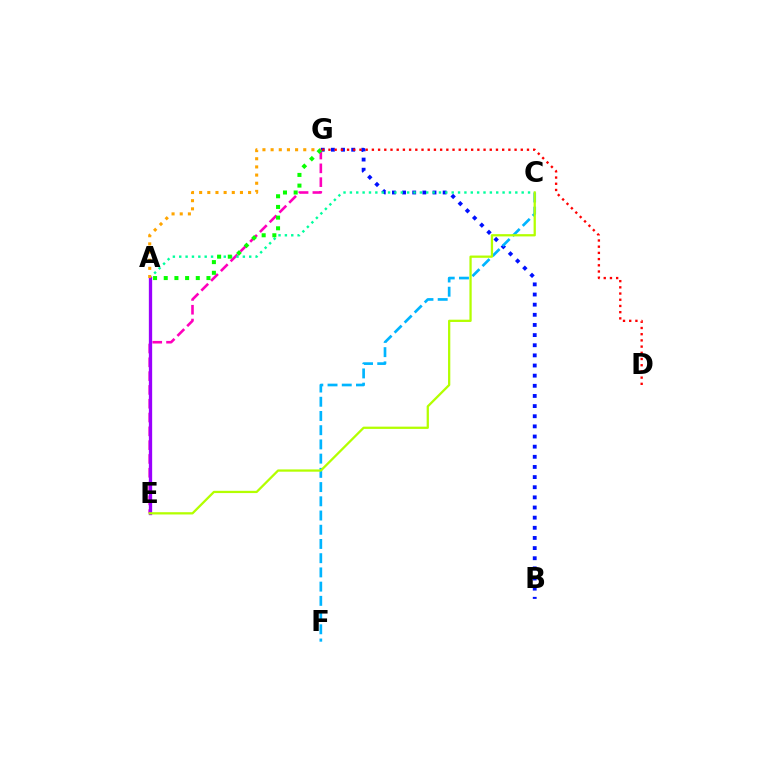{('B', 'G'): [{'color': '#0010ff', 'line_style': 'dotted', 'thickness': 2.76}], ('E', 'G'): [{'color': '#ff00bd', 'line_style': 'dashed', 'thickness': 1.88}], ('C', 'F'): [{'color': '#00b5ff', 'line_style': 'dashed', 'thickness': 1.93}], ('A', 'C'): [{'color': '#00ff9d', 'line_style': 'dotted', 'thickness': 1.73}], ('D', 'G'): [{'color': '#ff0000', 'line_style': 'dotted', 'thickness': 1.69}], ('A', 'E'): [{'color': '#9b00ff', 'line_style': 'solid', 'thickness': 2.38}], ('A', 'G'): [{'color': '#ffa500', 'line_style': 'dotted', 'thickness': 2.22}, {'color': '#08ff00', 'line_style': 'dotted', 'thickness': 2.9}], ('C', 'E'): [{'color': '#b3ff00', 'line_style': 'solid', 'thickness': 1.63}]}